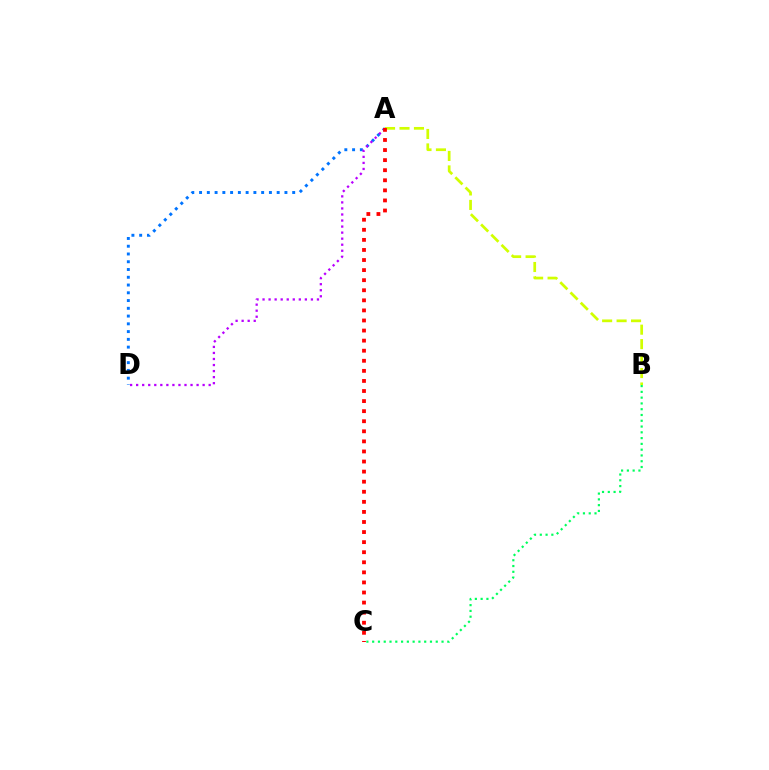{('A', 'D'): [{'color': '#0074ff', 'line_style': 'dotted', 'thickness': 2.11}, {'color': '#b900ff', 'line_style': 'dotted', 'thickness': 1.64}], ('A', 'B'): [{'color': '#d1ff00', 'line_style': 'dashed', 'thickness': 1.96}], ('A', 'C'): [{'color': '#ff0000', 'line_style': 'dotted', 'thickness': 2.74}], ('B', 'C'): [{'color': '#00ff5c', 'line_style': 'dotted', 'thickness': 1.57}]}